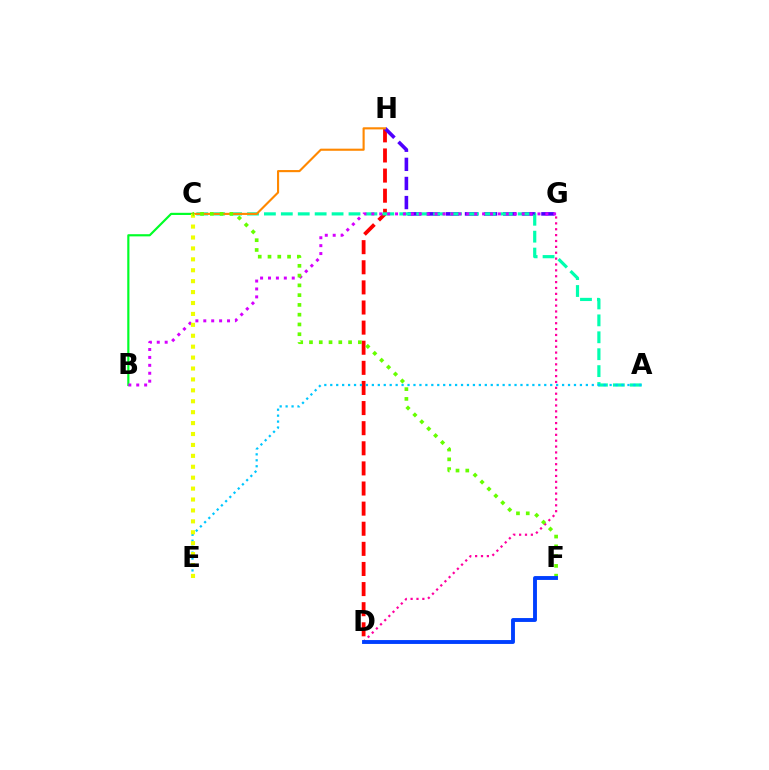{('B', 'C'): [{'color': '#00ff27', 'line_style': 'solid', 'thickness': 1.56}], ('D', 'H'): [{'color': '#ff0000', 'line_style': 'dashed', 'thickness': 2.73}], ('G', 'H'): [{'color': '#4f00ff', 'line_style': 'dashed', 'thickness': 2.6}], ('D', 'G'): [{'color': '#ff00a0', 'line_style': 'dotted', 'thickness': 1.6}], ('A', 'C'): [{'color': '#00ffaf', 'line_style': 'dashed', 'thickness': 2.3}], ('B', 'G'): [{'color': '#d600ff', 'line_style': 'dotted', 'thickness': 2.15}], ('A', 'E'): [{'color': '#00c7ff', 'line_style': 'dotted', 'thickness': 1.62}], ('C', 'H'): [{'color': '#ff8800', 'line_style': 'solid', 'thickness': 1.53}], ('C', 'E'): [{'color': '#eeff00', 'line_style': 'dotted', 'thickness': 2.97}], ('C', 'F'): [{'color': '#66ff00', 'line_style': 'dotted', 'thickness': 2.65}], ('D', 'F'): [{'color': '#003fff', 'line_style': 'solid', 'thickness': 2.8}]}